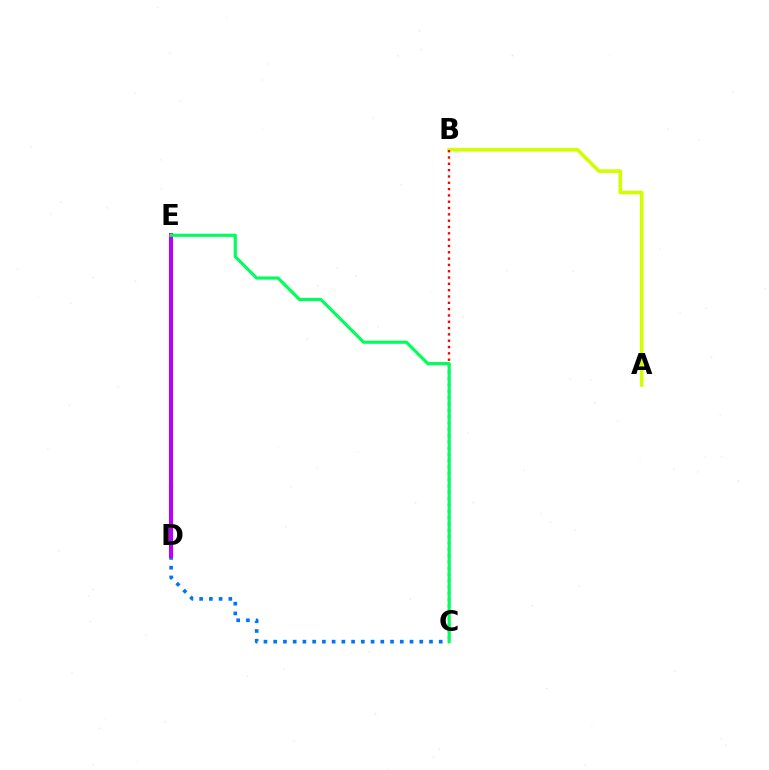{('A', 'B'): [{'color': '#d1ff00', 'line_style': 'solid', 'thickness': 2.61}], ('C', 'D'): [{'color': '#0074ff', 'line_style': 'dotted', 'thickness': 2.65}], ('B', 'C'): [{'color': '#ff0000', 'line_style': 'dotted', 'thickness': 1.72}], ('D', 'E'): [{'color': '#b900ff', 'line_style': 'solid', 'thickness': 2.92}], ('C', 'E'): [{'color': '#00ff5c', 'line_style': 'solid', 'thickness': 2.28}]}